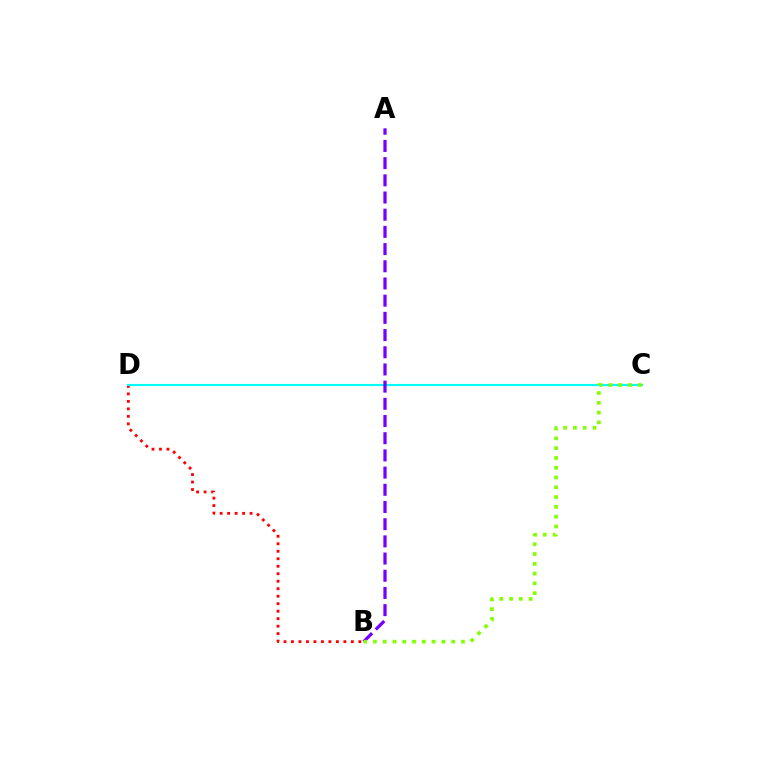{('B', 'D'): [{'color': '#ff0000', 'line_style': 'dotted', 'thickness': 2.03}], ('C', 'D'): [{'color': '#00fff6', 'line_style': 'solid', 'thickness': 1.54}], ('A', 'B'): [{'color': '#7200ff', 'line_style': 'dashed', 'thickness': 2.34}], ('B', 'C'): [{'color': '#84ff00', 'line_style': 'dotted', 'thickness': 2.66}]}